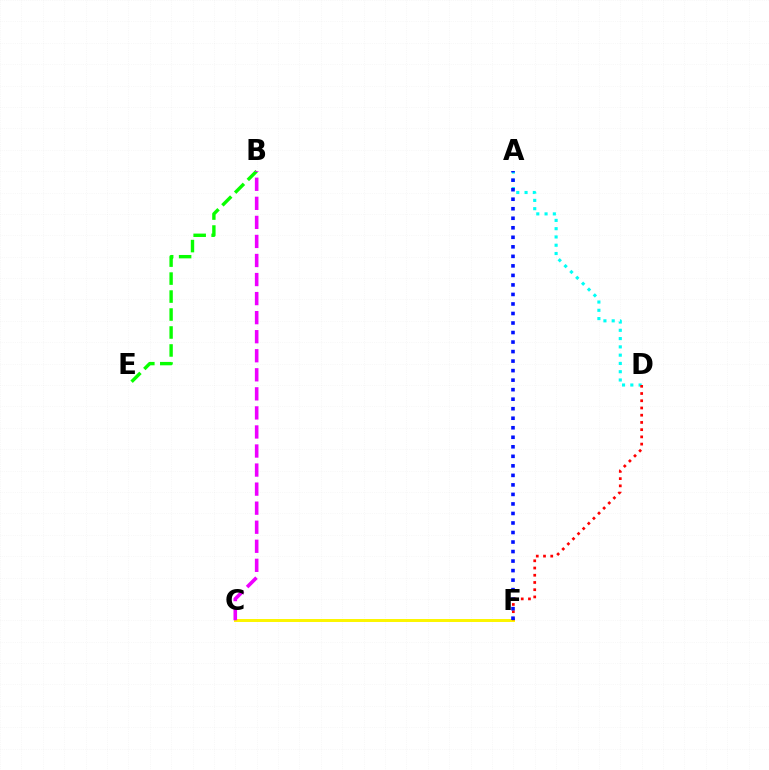{('A', 'D'): [{'color': '#00fff6', 'line_style': 'dotted', 'thickness': 2.25}], ('B', 'E'): [{'color': '#08ff00', 'line_style': 'dashed', 'thickness': 2.44}], ('C', 'F'): [{'color': '#fcf500', 'line_style': 'solid', 'thickness': 2.14}], ('D', 'F'): [{'color': '#ff0000', 'line_style': 'dotted', 'thickness': 1.96}], ('B', 'C'): [{'color': '#ee00ff', 'line_style': 'dashed', 'thickness': 2.59}], ('A', 'F'): [{'color': '#0010ff', 'line_style': 'dotted', 'thickness': 2.59}]}